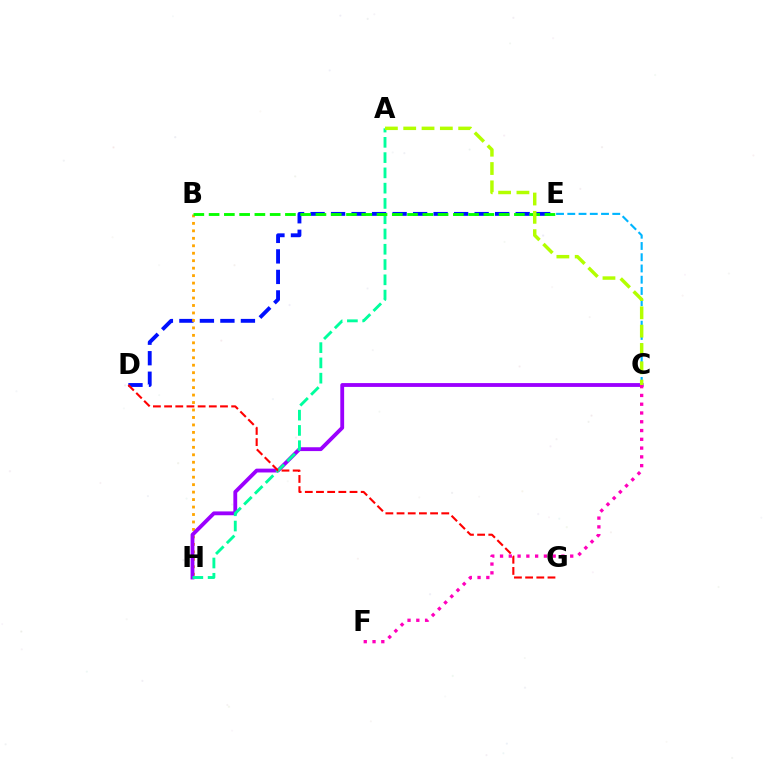{('D', 'E'): [{'color': '#0010ff', 'line_style': 'dashed', 'thickness': 2.79}], ('B', 'H'): [{'color': '#ffa500', 'line_style': 'dotted', 'thickness': 2.03}], ('C', 'H'): [{'color': '#9b00ff', 'line_style': 'solid', 'thickness': 2.76}], ('A', 'H'): [{'color': '#00ff9d', 'line_style': 'dashed', 'thickness': 2.08}], ('D', 'G'): [{'color': '#ff0000', 'line_style': 'dashed', 'thickness': 1.52}], ('B', 'E'): [{'color': '#08ff00', 'line_style': 'dashed', 'thickness': 2.07}], ('C', 'E'): [{'color': '#00b5ff', 'line_style': 'dashed', 'thickness': 1.53}], ('C', 'F'): [{'color': '#ff00bd', 'line_style': 'dotted', 'thickness': 2.38}], ('A', 'C'): [{'color': '#b3ff00', 'line_style': 'dashed', 'thickness': 2.49}]}